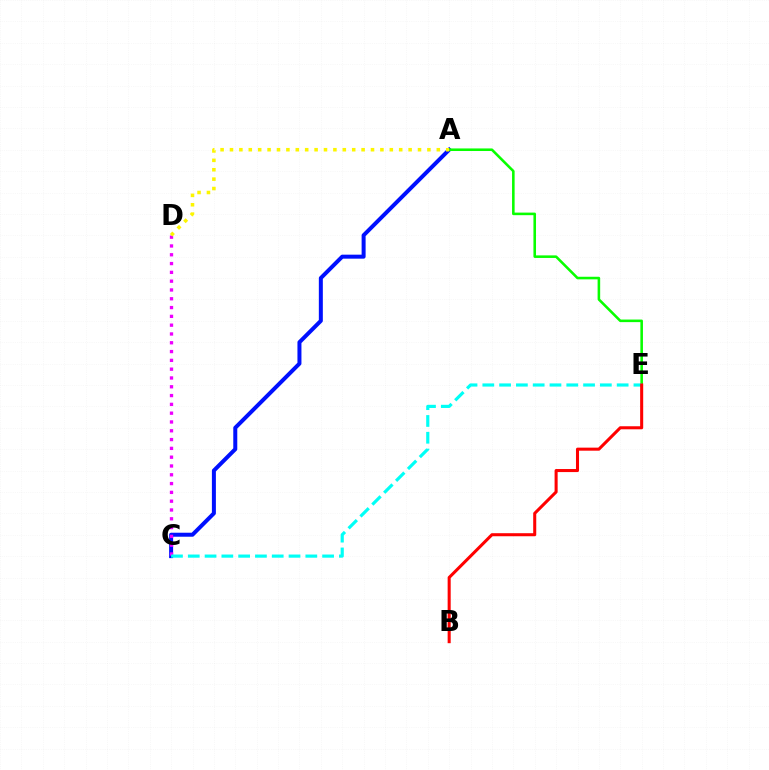{('A', 'C'): [{'color': '#0010ff', 'line_style': 'solid', 'thickness': 2.88}], ('C', 'D'): [{'color': '#ee00ff', 'line_style': 'dotted', 'thickness': 2.39}], ('A', 'E'): [{'color': '#08ff00', 'line_style': 'solid', 'thickness': 1.86}], ('C', 'E'): [{'color': '#00fff6', 'line_style': 'dashed', 'thickness': 2.28}], ('B', 'E'): [{'color': '#ff0000', 'line_style': 'solid', 'thickness': 2.19}], ('A', 'D'): [{'color': '#fcf500', 'line_style': 'dotted', 'thickness': 2.55}]}